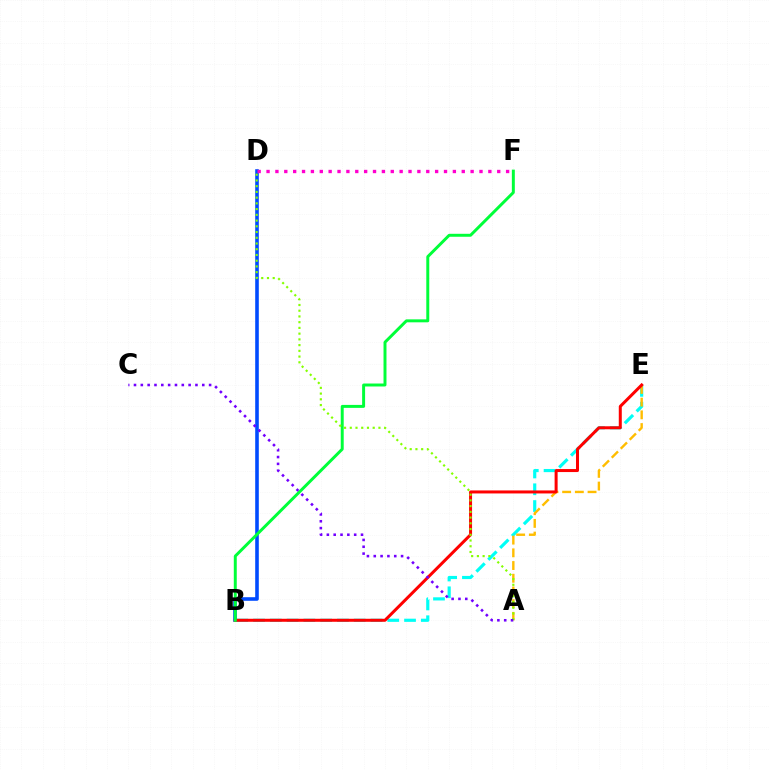{('B', 'E'): [{'color': '#00fff6', 'line_style': 'dashed', 'thickness': 2.28}, {'color': '#ff0000', 'line_style': 'solid', 'thickness': 2.17}], ('B', 'D'): [{'color': '#004bff', 'line_style': 'solid', 'thickness': 2.59}], ('A', 'E'): [{'color': '#ffbd00', 'line_style': 'dashed', 'thickness': 1.73}], ('B', 'F'): [{'color': '#00ff39', 'line_style': 'solid', 'thickness': 2.13}], ('A', 'D'): [{'color': '#84ff00', 'line_style': 'dotted', 'thickness': 1.56}], ('A', 'C'): [{'color': '#7200ff', 'line_style': 'dotted', 'thickness': 1.86}], ('D', 'F'): [{'color': '#ff00cf', 'line_style': 'dotted', 'thickness': 2.41}]}